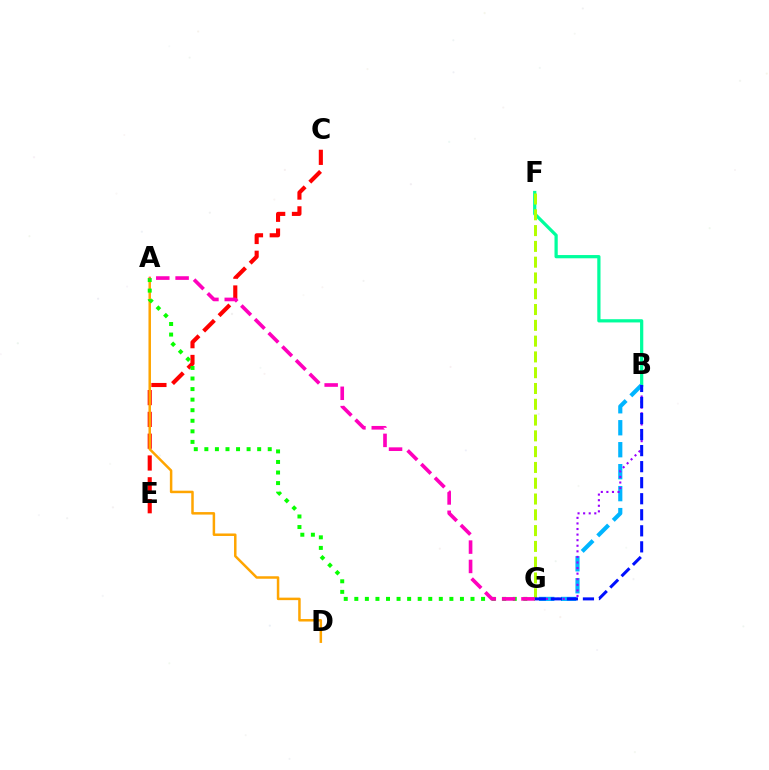{('C', 'E'): [{'color': '#ff0000', 'line_style': 'dashed', 'thickness': 2.96}], ('A', 'D'): [{'color': '#ffa500', 'line_style': 'solid', 'thickness': 1.8}], ('B', 'F'): [{'color': '#00ff9d', 'line_style': 'solid', 'thickness': 2.33}], ('B', 'G'): [{'color': '#00b5ff', 'line_style': 'dashed', 'thickness': 2.98}, {'color': '#9b00ff', 'line_style': 'dotted', 'thickness': 1.52}, {'color': '#0010ff', 'line_style': 'dashed', 'thickness': 2.18}], ('F', 'G'): [{'color': '#b3ff00', 'line_style': 'dashed', 'thickness': 2.15}], ('A', 'G'): [{'color': '#08ff00', 'line_style': 'dotted', 'thickness': 2.87}, {'color': '#ff00bd', 'line_style': 'dashed', 'thickness': 2.63}]}